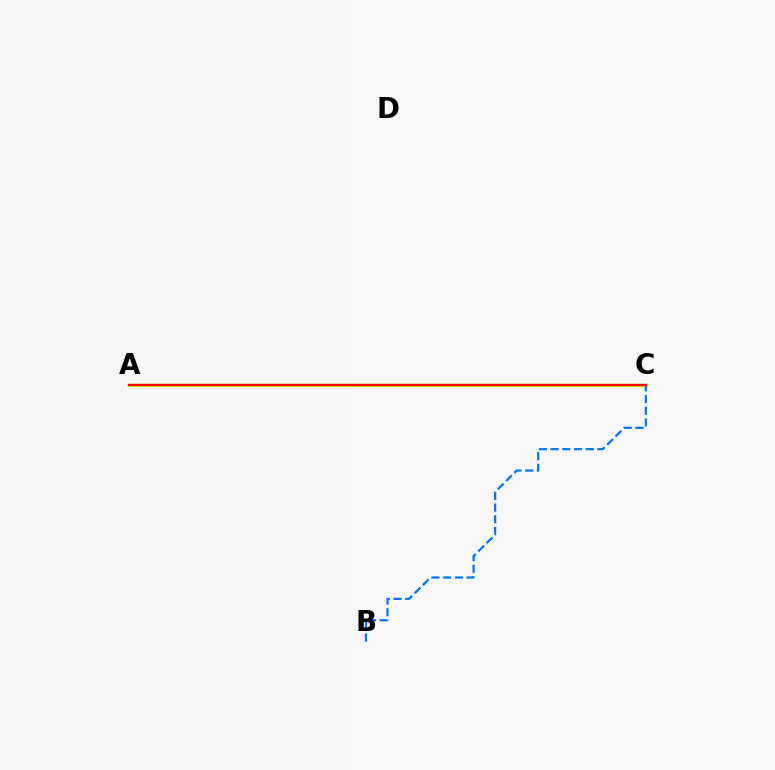{('A', 'C'): [{'color': '#00ff5c', 'line_style': 'solid', 'thickness': 2.09}, {'color': '#d1ff00', 'line_style': 'solid', 'thickness': 2.47}, {'color': '#b900ff', 'line_style': 'solid', 'thickness': 1.53}, {'color': '#ff0000', 'line_style': 'solid', 'thickness': 1.61}], ('B', 'C'): [{'color': '#0074ff', 'line_style': 'dashed', 'thickness': 1.59}]}